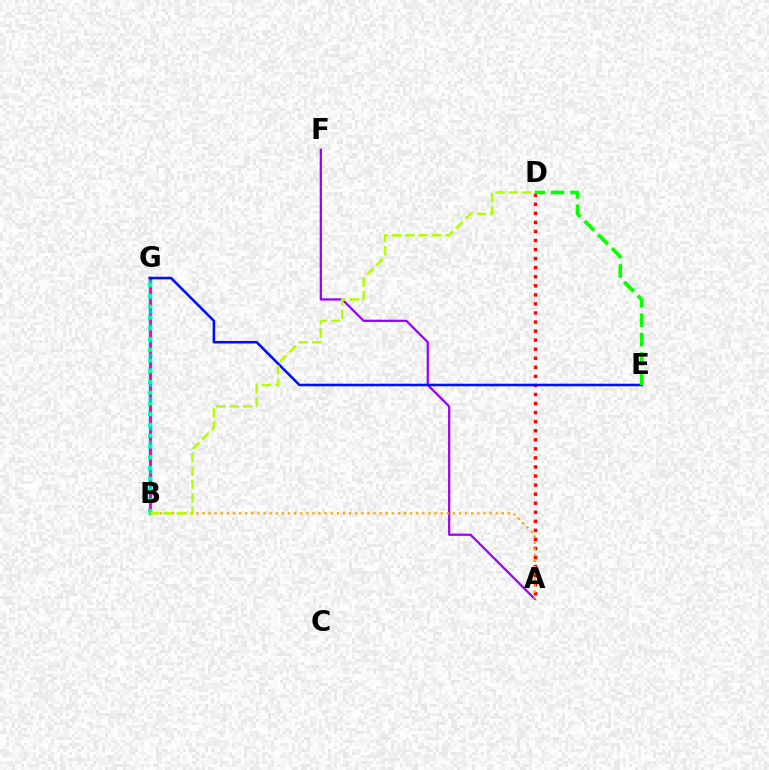{('B', 'G'): [{'color': '#00b5ff', 'line_style': 'solid', 'thickness': 2.5}, {'color': '#ff00bd', 'line_style': 'dashed', 'thickness': 1.98}, {'color': '#00ff9d', 'line_style': 'dotted', 'thickness': 2.92}], ('A', 'D'): [{'color': '#ff0000', 'line_style': 'dotted', 'thickness': 2.46}], ('A', 'F'): [{'color': '#9b00ff', 'line_style': 'solid', 'thickness': 1.61}], ('E', 'G'): [{'color': '#0010ff', 'line_style': 'solid', 'thickness': 1.85}], ('D', 'E'): [{'color': '#08ff00', 'line_style': 'dashed', 'thickness': 2.63}], ('A', 'B'): [{'color': '#ffa500', 'line_style': 'dotted', 'thickness': 1.66}], ('B', 'D'): [{'color': '#b3ff00', 'line_style': 'dashed', 'thickness': 1.82}]}